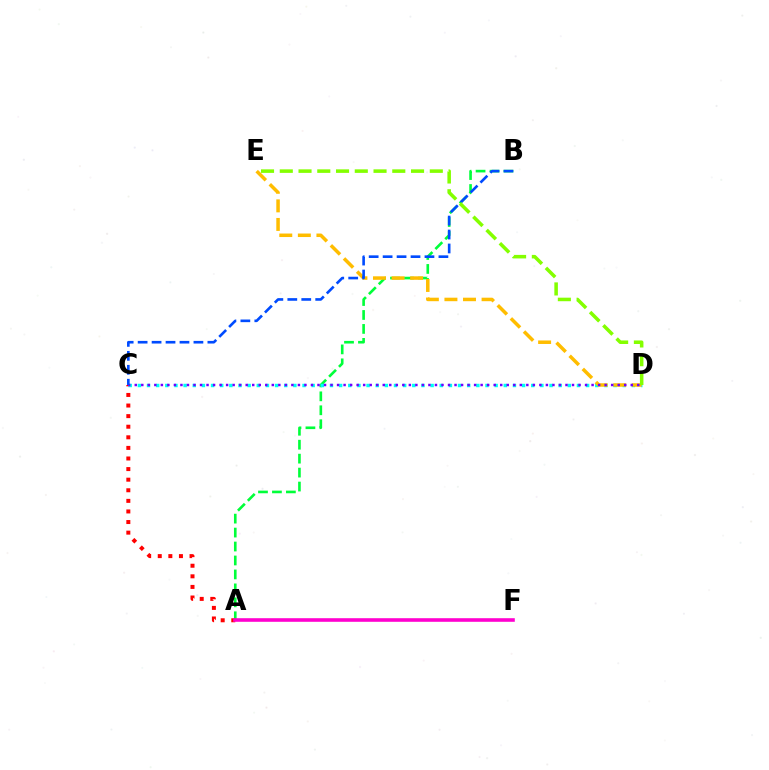{('A', 'B'): [{'color': '#00ff39', 'line_style': 'dashed', 'thickness': 1.9}], ('A', 'C'): [{'color': '#ff0000', 'line_style': 'dotted', 'thickness': 2.88}], ('C', 'D'): [{'color': '#00fff6', 'line_style': 'dotted', 'thickness': 2.49}, {'color': '#7200ff', 'line_style': 'dotted', 'thickness': 1.77}], ('D', 'E'): [{'color': '#ffbd00', 'line_style': 'dashed', 'thickness': 2.52}, {'color': '#84ff00', 'line_style': 'dashed', 'thickness': 2.55}], ('A', 'F'): [{'color': '#ff00cf', 'line_style': 'solid', 'thickness': 2.59}], ('B', 'C'): [{'color': '#004bff', 'line_style': 'dashed', 'thickness': 1.9}]}